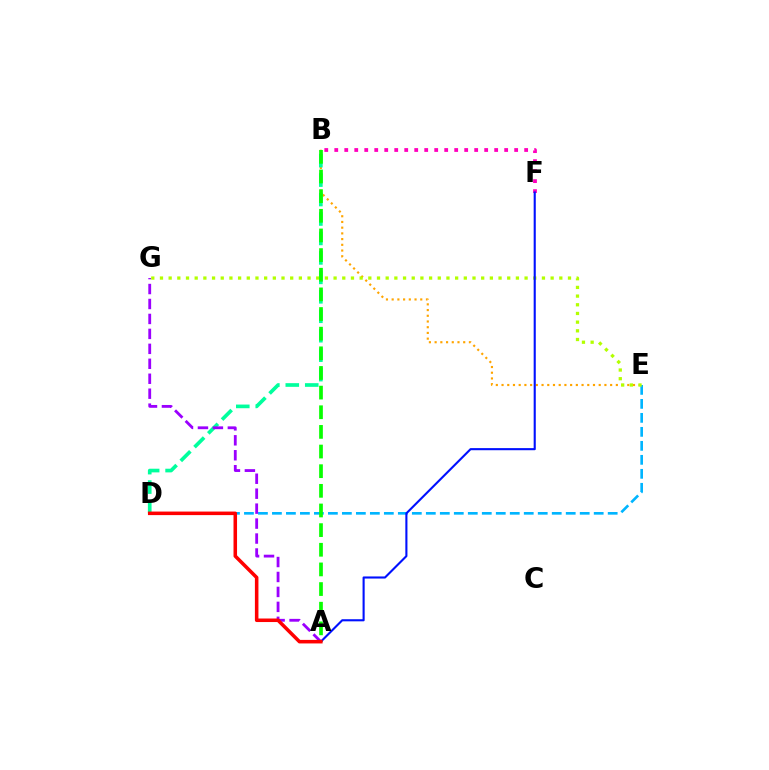{('B', 'E'): [{'color': '#ffa500', 'line_style': 'dotted', 'thickness': 1.55}], ('B', 'D'): [{'color': '#00ff9d', 'line_style': 'dashed', 'thickness': 2.64}], ('D', 'E'): [{'color': '#00b5ff', 'line_style': 'dashed', 'thickness': 1.9}], ('A', 'G'): [{'color': '#9b00ff', 'line_style': 'dashed', 'thickness': 2.03}], ('B', 'F'): [{'color': '#ff00bd', 'line_style': 'dotted', 'thickness': 2.72}], ('E', 'G'): [{'color': '#b3ff00', 'line_style': 'dotted', 'thickness': 2.36}], ('A', 'B'): [{'color': '#08ff00', 'line_style': 'dashed', 'thickness': 2.67}], ('A', 'F'): [{'color': '#0010ff', 'line_style': 'solid', 'thickness': 1.52}], ('A', 'D'): [{'color': '#ff0000', 'line_style': 'solid', 'thickness': 2.55}]}